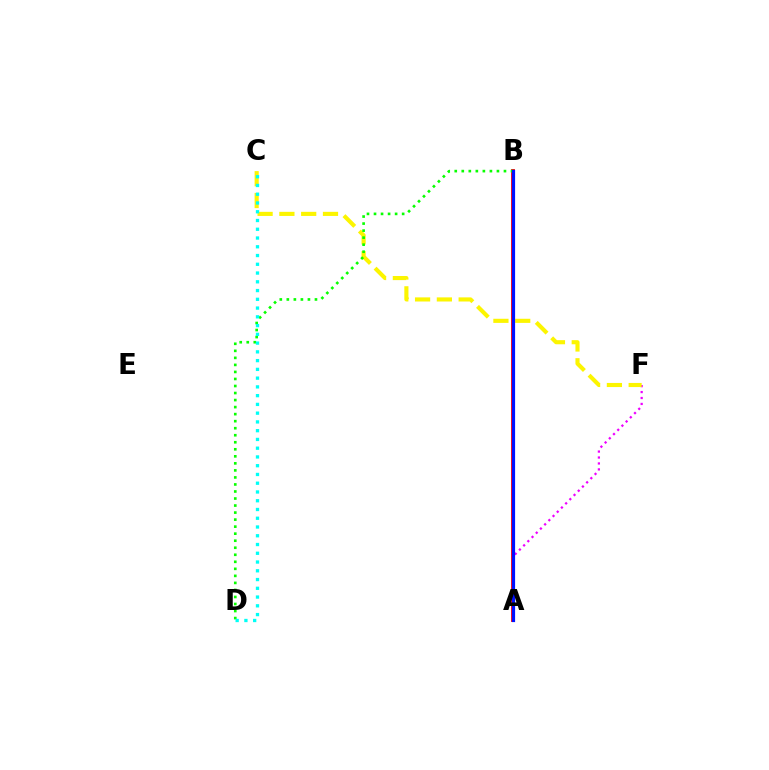{('A', 'F'): [{'color': '#ee00ff', 'line_style': 'dotted', 'thickness': 1.61}], ('C', 'F'): [{'color': '#fcf500', 'line_style': 'dashed', 'thickness': 2.96}], ('A', 'B'): [{'color': '#ff0000', 'line_style': 'solid', 'thickness': 2.75}, {'color': '#0010ff', 'line_style': 'solid', 'thickness': 2.3}], ('B', 'D'): [{'color': '#08ff00', 'line_style': 'dotted', 'thickness': 1.91}], ('C', 'D'): [{'color': '#00fff6', 'line_style': 'dotted', 'thickness': 2.38}]}